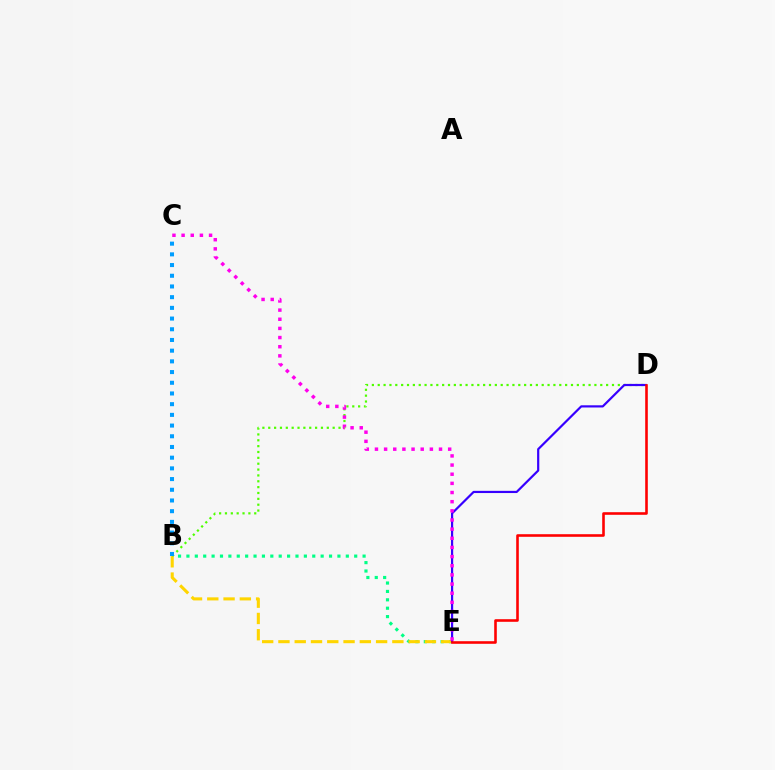{('B', 'E'): [{'color': '#00ff86', 'line_style': 'dotted', 'thickness': 2.28}, {'color': '#ffd500', 'line_style': 'dashed', 'thickness': 2.21}], ('B', 'D'): [{'color': '#4fff00', 'line_style': 'dotted', 'thickness': 1.59}], ('D', 'E'): [{'color': '#3700ff', 'line_style': 'solid', 'thickness': 1.58}, {'color': '#ff0000', 'line_style': 'solid', 'thickness': 1.87}], ('C', 'E'): [{'color': '#ff00ed', 'line_style': 'dotted', 'thickness': 2.49}], ('B', 'C'): [{'color': '#009eff', 'line_style': 'dotted', 'thickness': 2.91}]}